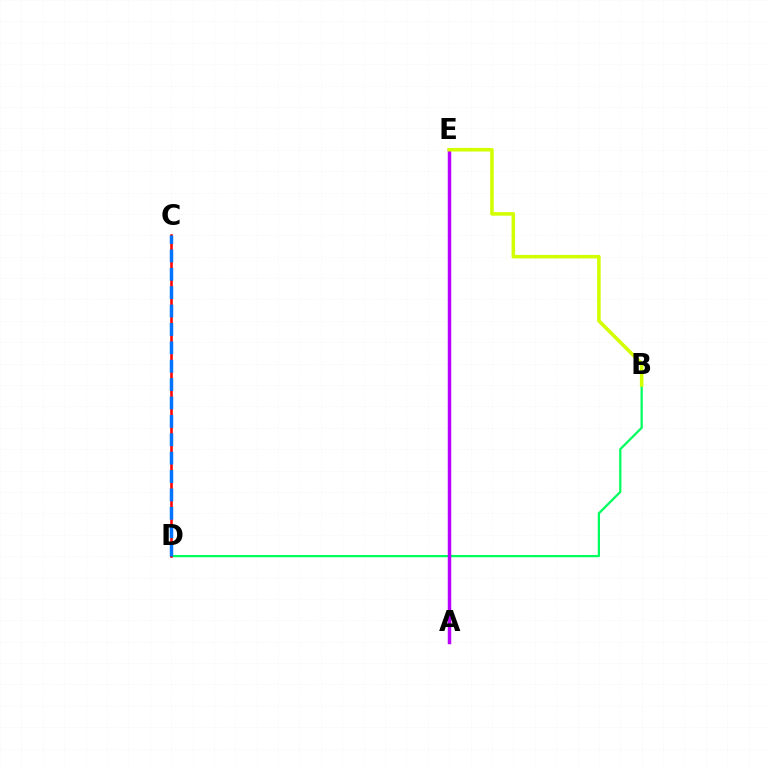{('B', 'D'): [{'color': '#00ff5c', 'line_style': 'solid', 'thickness': 1.61}], ('C', 'D'): [{'color': '#ff0000', 'line_style': 'solid', 'thickness': 1.84}, {'color': '#0074ff', 'line_style': 'dashed', 'thickness': 2.5}], ('A', 'E'): [{'color': '#b900ff', 'line_style': 'solid', 'thickness': 2.5}], ('B', 'E'): [{'color': '#d1ff00', 'line_style': 'solid', 'thickness': 2.56}]}